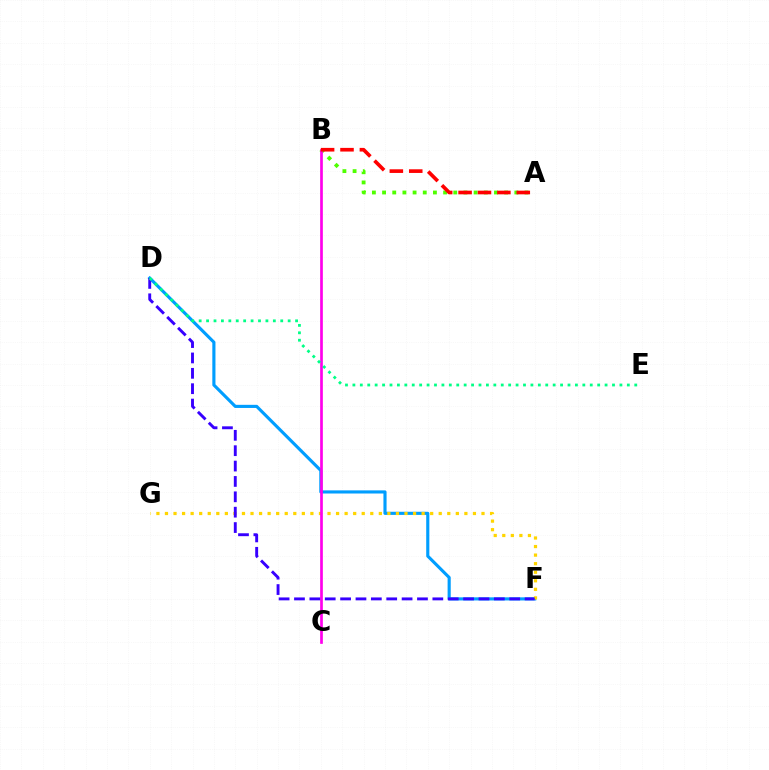{('D', 'F'): [{'color': '#009eff', 'line_style': 'solid', 'thickness': 2.26}, {'color': '#3700ff', 'line_style': 'dashed', 'thickness': 2.09}], ('F', 'G'): [{'color': '#ffd500', 'line_style': 'dotted', 'thickness': 2.32}], ('A', 'B'): [{'color': '#4fff00', 'line_style': 'dotted', 'thickness': 2.76}, {'color': '#ff0000', 'line_style': 'dashed', 'thickness': 2.64}], ('B', 'C'): [{'color': '#ff00ed', 'line_style': 'solid', 'thickness': 1.94}], ('D', 'E'): [{'color': '#00ff86', 'line_style': 'dotted', 'thickness': 2.02}]}